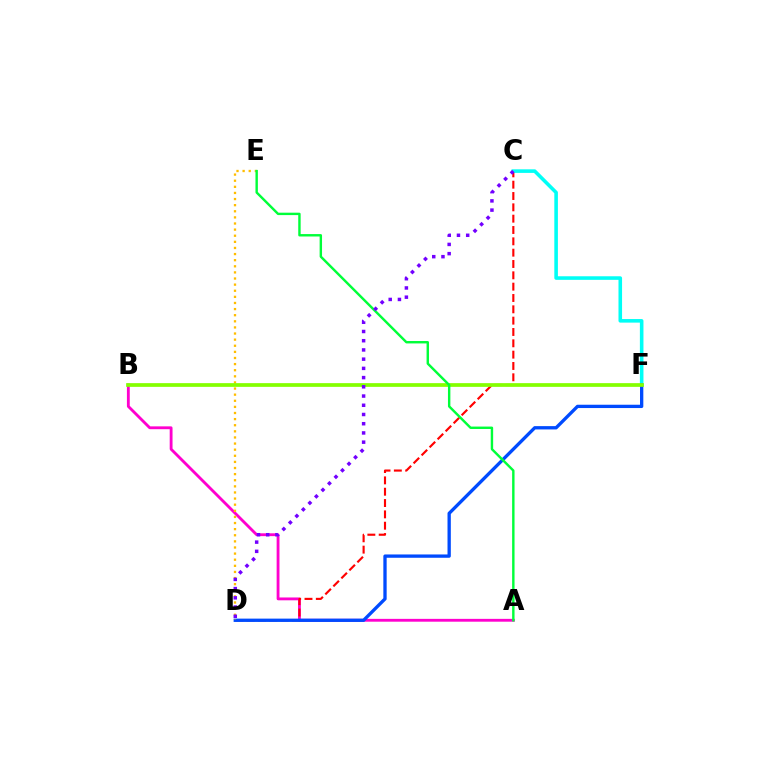{('A', 'B'): [{'color': '#ff00cf', 'line_style': 'solid', 'thickness': 2.04}], ('C', 'D'): [{'color': '#ff0000', 'line_style': 'dashed', 'thickness': 1.54}, {'color': '#7200ff', 'line_style': 'dotted', 'thickness': 2.51}], ('C', 'F'): [{'color': '#00fff6', 'line_style': 'solid', 'thickness': 2.58}], ('D', 'F'): [{'color': '#004bff', 'line_style': 'solid', 'thickness': 2.39}], ('D', 'E'): [{'color': '#ffbd00', 'line_style': 'dotted', 'thickness': 1.66}], ('B', 'F'): [{'color': '#84ff00', 'line_style': 'solid', 'thickness': 2.67}], ('A', 'E'): [{'color': '#00ff39', 'line_style': 'solid', 'thickness': 1.74}]}